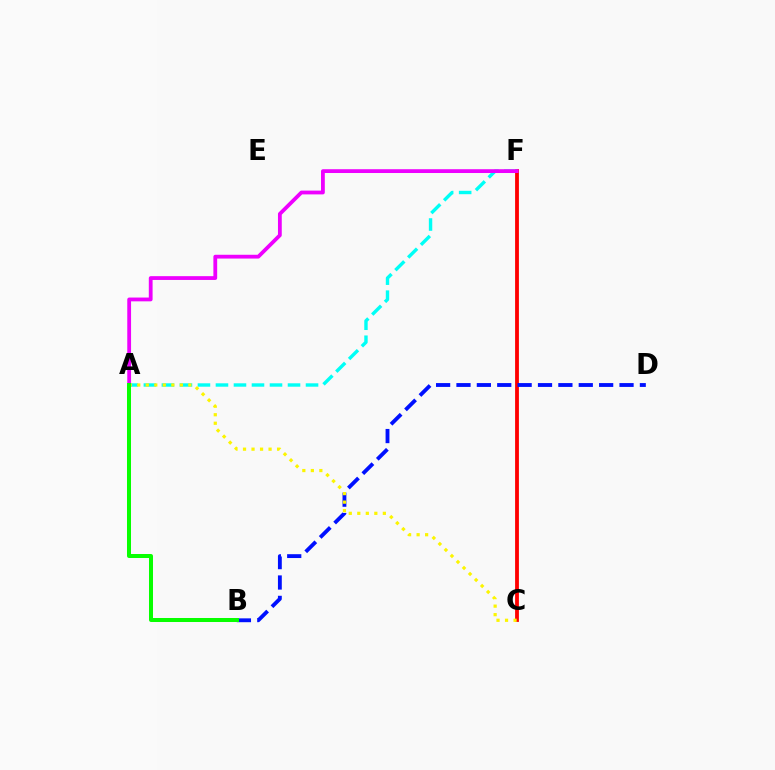{('C', 'F'): [{'color': '#ff0000', 'line_style': 'solid', 'thickness': 2.75}], ('B', 'D'): [{'color': '#0010ff', 'line_style': 'dashed', 'thickness': 2.77}], ('A', 'F'): [{'color': '#00fff6', 'line_style': 'dashed', 'thickness': 2.45}, {'color': '#ee00ff', 'line_style': 'solid', 'thickness': 2.73}], ('A', 'C'): [{'color': '#fcf500', 'line_style': 'dotted', 'thickness': 2.31}], ('A', 'B'): [{'color': '#08ff00', 'line_style': 'solid', 'thickness': 2.89}]}